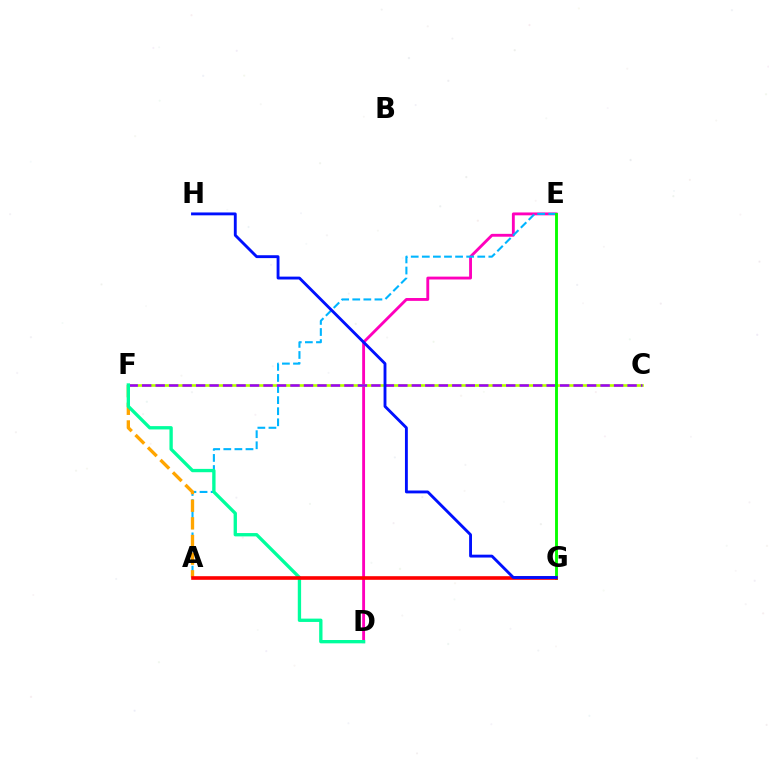{('D', 'E'): [{'color': '#ff00bd', 'line_style': 'solid', 'thickness': 2.06}], ('C', 'F'): [{'color': '#b3ff00', 'line_style': 'solid', 'thickness': 1.92}, {'color': '#9b00ff', 'line_style': 'dashed', 'thickness': 1.83}], ('A', 'E'): [{'color': '#00b5ff', 'line_style': 'dashed', 'thickness': 1.51}], ('A', 'F'): [{'color': '#ffa500', 'line_style': 'dashed', 'thickness': 2.4}], ('E', 'G'): [{'color': '#08ff00', 'line_style': 'solid', 'thickness': 2.08}], ('D', 'F'): [{'color': '#00ff9d', 'line_style': 'solid', 'thickness': 2.4}], ('A', 'G'): [{'color': '#ff0000', 'line_style': 'solid', 'thickness': 2.61}], ('G', 'H'): [{'color': '#0010ff', 'line_style': 'solid', 'thickness': 2.07}]}